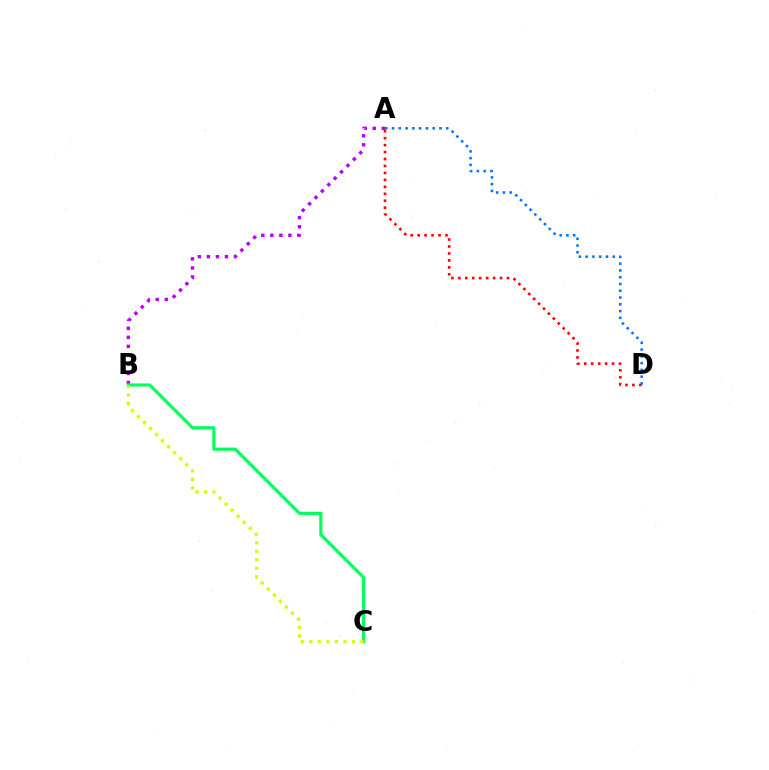{('A', 'B'): [{'color': '#b900ff', 'line_style': 'dotted', 'thickness': 2.46}], ('B', 'C'): [{'color': '#00ff5c', 'line_style': 'solid', 'thickness': 2.27}, {'color': '#d1ff00', 'line_style': 'dotted', 'thickness': 2.32}], ('A', 'D'): [{'color': '#ff0000', 'line_style': 'dotted', 'thickness': 1.89}, {'color': '#0074ff', 'line_style': 'dotted', 'thickness': 1.84}]}